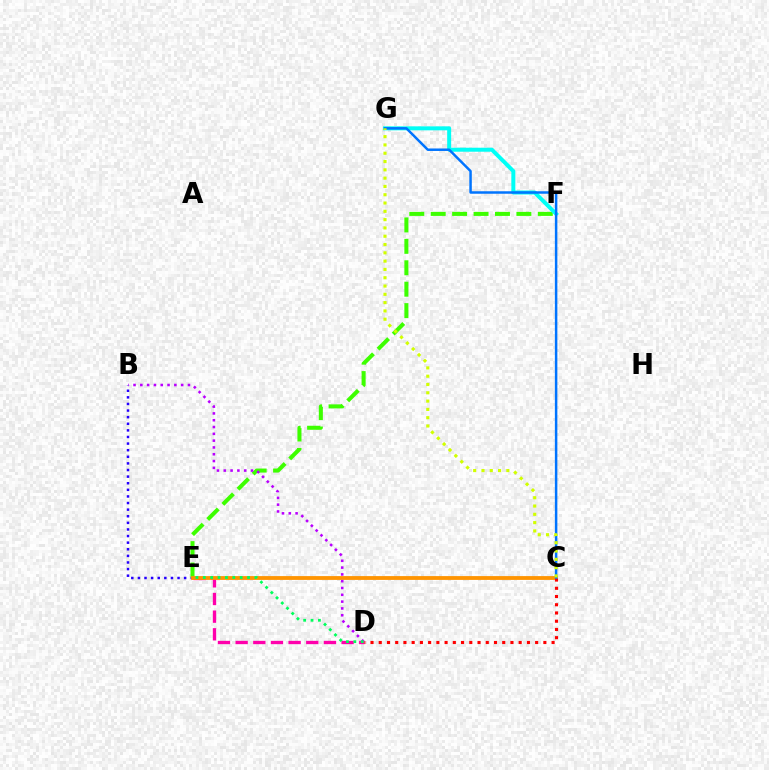{('B', 'E'): [{'color': '#2500ff', 'line_style': 'dotted', 'thickness': 1.79}], ('D', 'E'): [{'color': '#ff00ac', 'line_style': 'dashed', 'thickness': 2.4}, {'color': '#00ff5c', 'line_style': 'dotted', 'thickness': 2.01}], ('E', 'F'): [{'color': '#3dff00', 'line_style': 'dashed', 'thickness': 2.91}], ('C', 'E'): [{'color': '#ff9400', 'line_style': 'solid', 'thickness': 2.75}], ('C', 'D'): [{'color': '#ff0000', 'line_style': 'dotted', 'thickness': 2.24}], ('F', 'G'): [{'color': '#00fff6', 'line_style': 'solid', 'thickness': 2.87}], ('C', 'G'): [{'color': '#0074ff', 'line_style': 'solid', 'thickness': 1.79}, {'color': '#d1ff00', 'line_style': 'dotted', 'thickness': 2.25}], ('B', 'D'): [{'color': '#b900ff', 'line_style': 'dotted', 'thickness': 1.85}]}